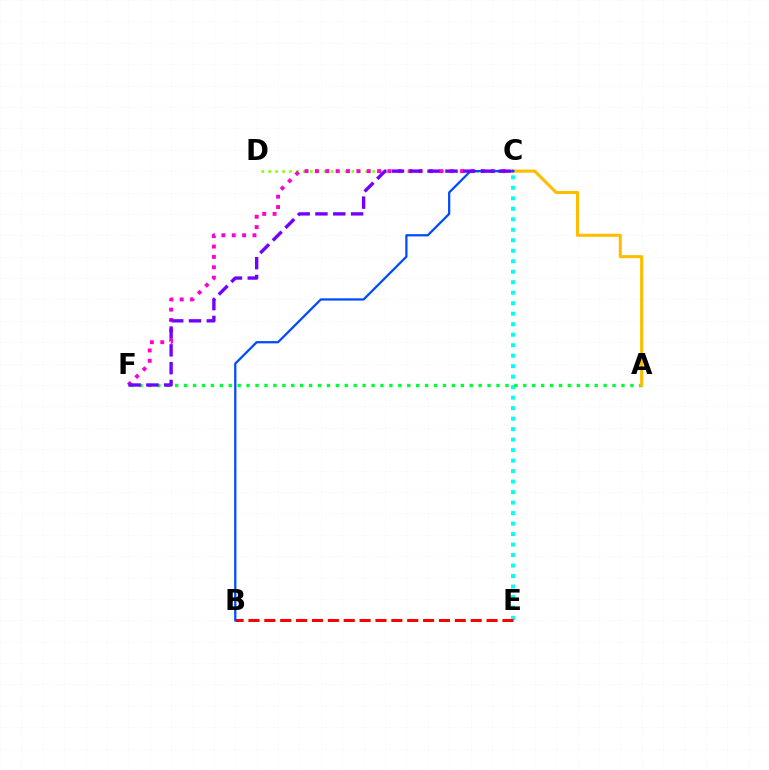{('C', 'E'): [{'color': '#00fff6', 'line_style': 'dotted', 'thickness': 2.85}], ('B', 'E'): [{'color': '#ff0000', 'line_style': 'dashed', 'thickness': 2.16}], ('A', 'F'): [{'color': '#00ff39', 'line_style': 'dotted', 'thickness': 2.42}], ('C', 'D'): [{'color': '#84ff00', 'line_style': 'dotted', 'thickness': 1.88}], ('C', 'F'): [{'color': '#ff00cf', 'line_style': 'dotted', 'thickness': 2.82}, {'color': '#7200ff', 'line_style': 'dashed', 'thickness': 2.42}], ('A', 'C'): [{'color': '#ffbd00', 'line_style': 'solid', 'thickness': 2.22}], ('B', 'C'): [{'color': '#004bff', 'line_style': 'solid', 'thickness': 1.63}]}